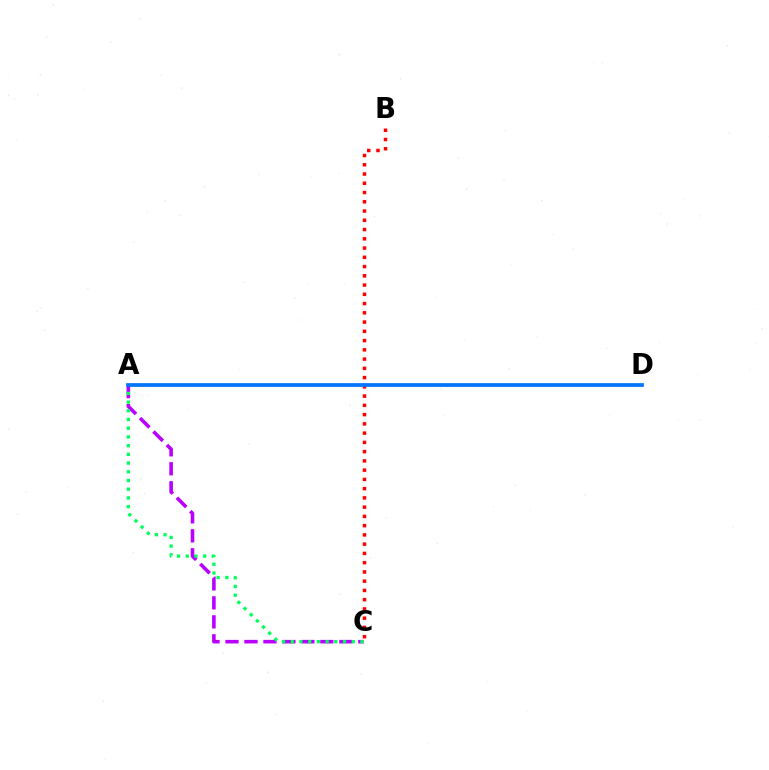{('B', 'C'): [{'color': '#ff0000', 'line_style': 'dotted', 'thickness': 2.51}], ('A', 'D'): [{'color': '#d1ff00', 'line_style': 'dotted', 'thickness': 1.84}, {'color': '#0074ff', 'line_style': 'solid', 'thickness': 2.69}], ('A', 'C'): [{'color': '#b900ff', 'line_style': 'dashed', 'thickness': 2.58}, {'color': '#00ff5c', 'line_style': 'dotted', 'thickness': 2.37}]}